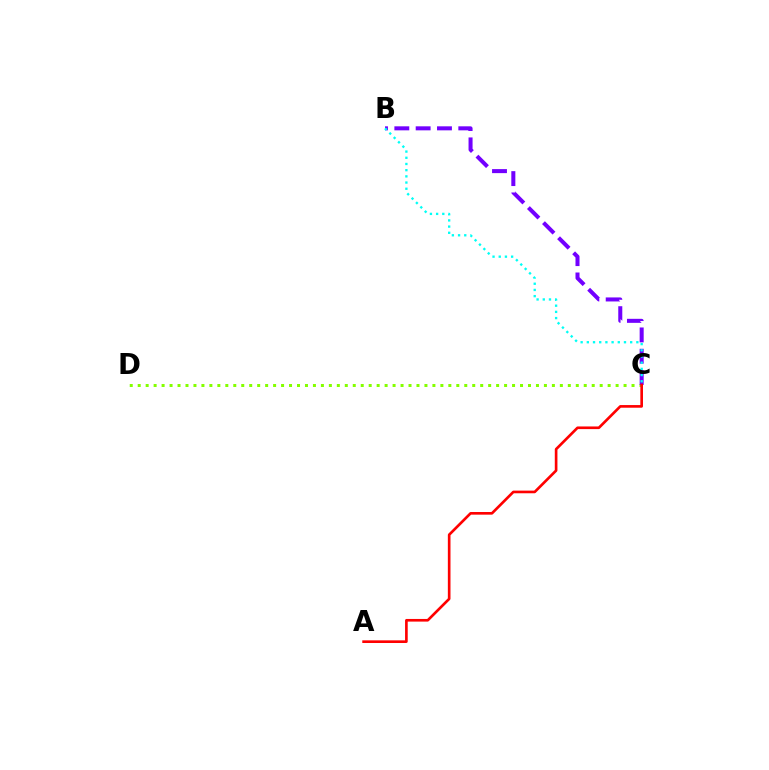{('C', 'D'): [{'color': '#84ff00', 'line_style': 'dotted', 'thickness': 2.16}], ('B', 'C'): [{'color': '#7200ff', 'line_style': 'dashed', 'thickness': 2.9}, {'color': '#00fff6', 'line_style': 'dotted', 'thickness': 1.68}], ('A', 'C'): [{'color': '#ff0000', 'line_style': 'solid', 'thickness': 1.91}]}